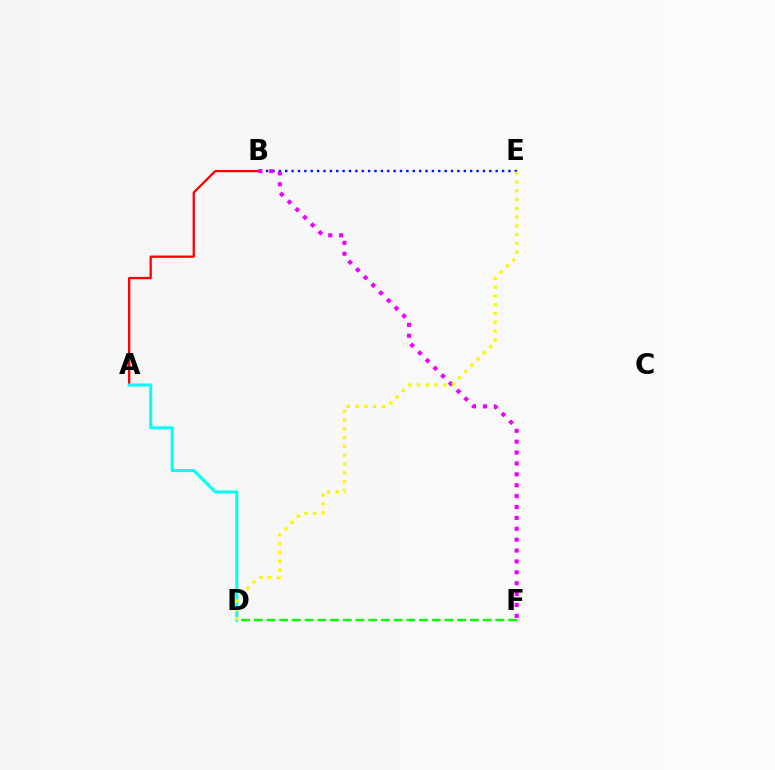{('B', 'E'): [{'color': '#0010ff', 'line_style': 'dotted', 'thickness': 1.73}], ('A', 'B'): [{'color': '#ff0000', 'line_style': 'solid', 'thickness': 1.65}], ('B', 'F'): [{'color': '#ee00ff', 'line_style': 'dotted', 'thickness': 2.96}], ('A', 'D'): [{'color': '#00fff6', 'line_style': 'solid', 'thickness': 2.2}], ('D', 'F'): [{'color': '#08ff00', 'line_style': 'dashed', 'thickness': 1.73}], ('D', 'E'): [{'color': '#fcf500', 'line_style': 'dotted', 'thickness': 2.39}]}